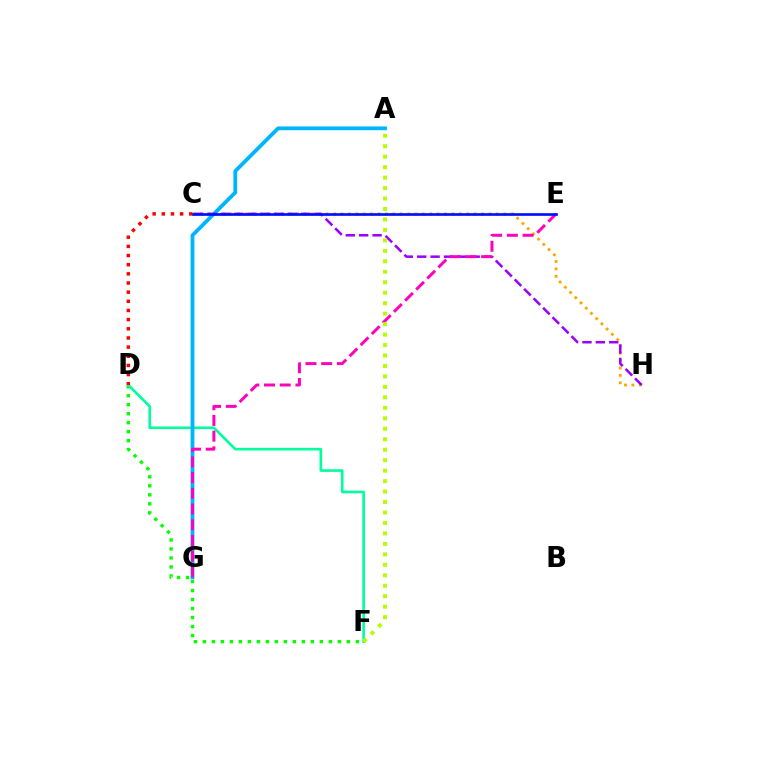{('C', 'H'): [{'color': '#ffa500', 'line_style': 'dotted', 'thickness': 2.01}, {'color': '#9b00ff', 'line_style': 'dashed', 'thickness': 1.82}], ('D', 'F'): [{'color': '#08ff00', 'line_style': 'dotted', 'thickness': 2.44}, {'color': '#00ff9d', 'line_style': 'solid', 'thickness': 1.9}], ('A', 'G'): [{'color': '#00b5ff', 'line_style': 'solid', 'thickness': 2.73}], ('E', 'G'): [{'color': '#ff00bd', 'line_style': 'dashed', 'thickness': 2.13}], ('A', 'F'): [{'color': '#b3ff00', 'line_style': 'dotted', 'thickness': 2.84}], ('C', 'D'): [{'color': '#ff0000', 'line_style': 'dotted', 'thickness': 2.49}], ('C', 'E'): [{'color': '#0010ff', 'line_style': 'solid', 'thickness': 1.92}]}